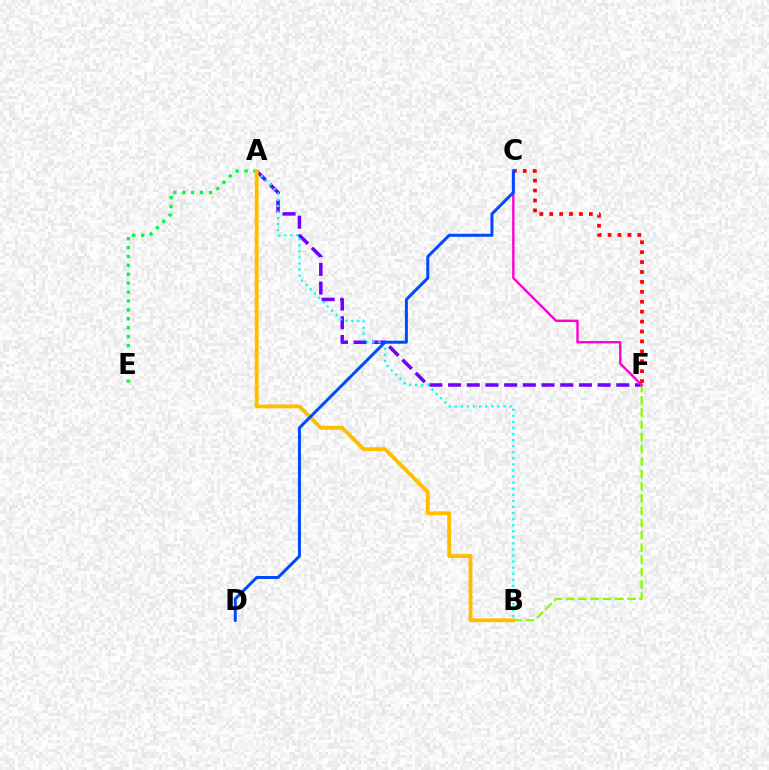{('A', 'F'): [{'color': '#7200ff', 'line_style': 'dashed', 'thickness': 2.54}], ('A', 'E'): [{'color': '#00ff39', 'line_style': 'dotted', 'thickness': 2.42}], ('C', 'F'): [{'color': '#ff0000', 'line_style': 'dotted', 'thickness': 2.69}, {'color': '#ff00cf', 'line_style': 'solid', 'thickness': 1.73}], ('B', 'F'): [{'color': '#84ff00', 'line_style': 'dashed', 'thickness': 1.67}], ('A', 'B'): [{'color': '#00fff6', 'line_style': 'dotted', 'thickness': 1.65}, {'color': '#ffbd00', 'line_style': 'solid', 'thickness': 2.76}], ('C', 'D'): [{'color': '#004bff', 'line_style': 'solid', 'thickness': 2.17}]}